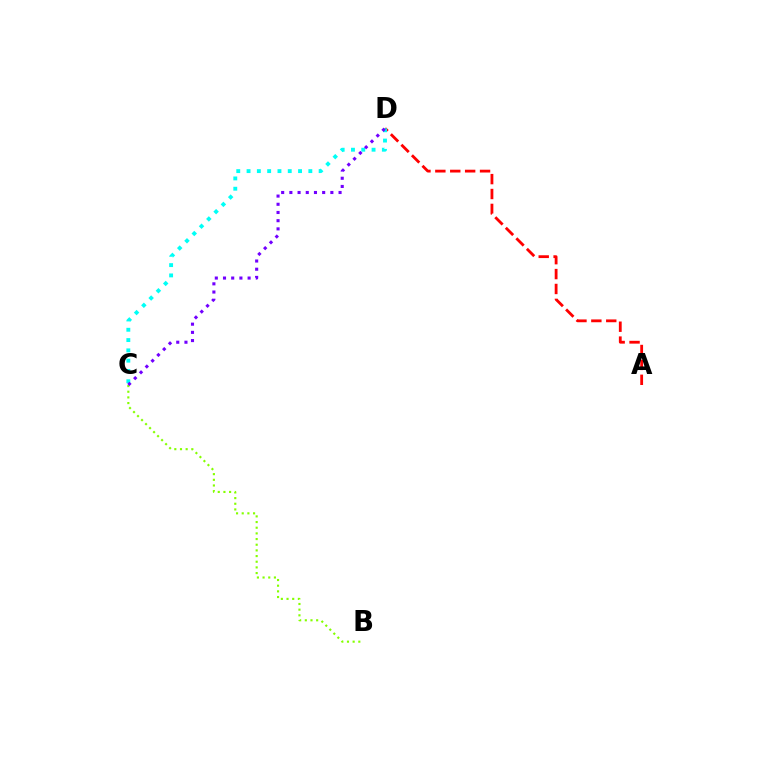{('B', 'C'): [{'color': '#84ff00', 'line_style': 'dotted', 'thickness': 1.54}], ('A', 'D'): [{'color': '#ff0000', 'line_style': 'dashed', 'thickness': 2.02}], ('C', 'D'): [{'color': '#00fff6', 'line_style': 'dotted', 'thickness': 2.8}, {'color': '#7200ff', 'line_style': 'dotted', 'thickness': 2.23}]}